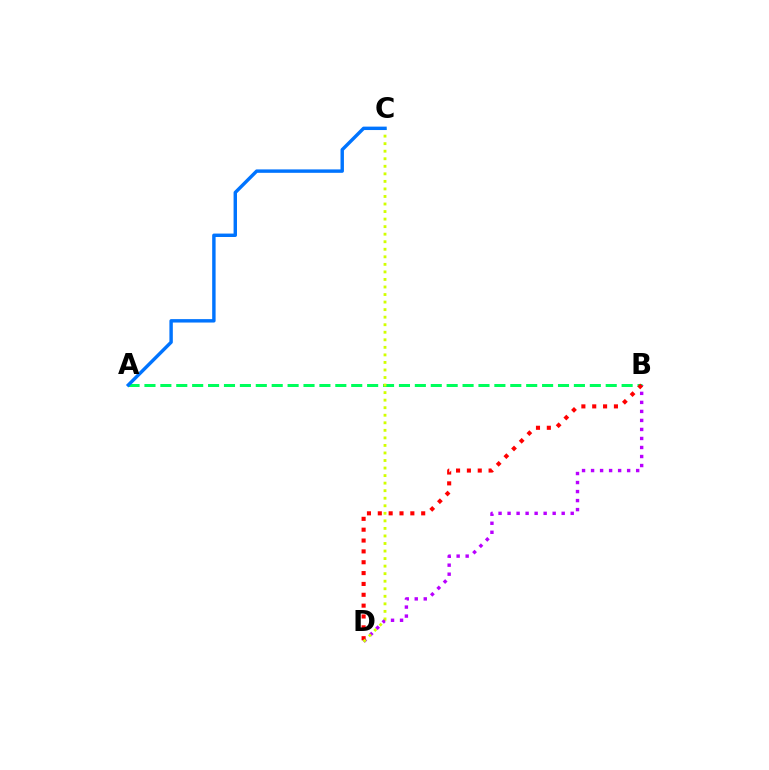{('B', 'D'): [{'color': '#b900ff', 'line_style': 'dotted', 'thickness': 2.45}, {'color': '#ff0000', 'line_style': 'dotted', 'thickness': 2.95}], ('A', 'B'): [{'color': '#00ff5c', 'line_style': 'dashed', 'thickness': 2.16}], ('C', 'D'): [{'color': '#d1ff00', 'line_style': 'dotted', 'thickness': 2.05}], ('A', 'C'): [{'color': '#0074ff', 'line_style': 'solid', 'thickness': 2.46}]}